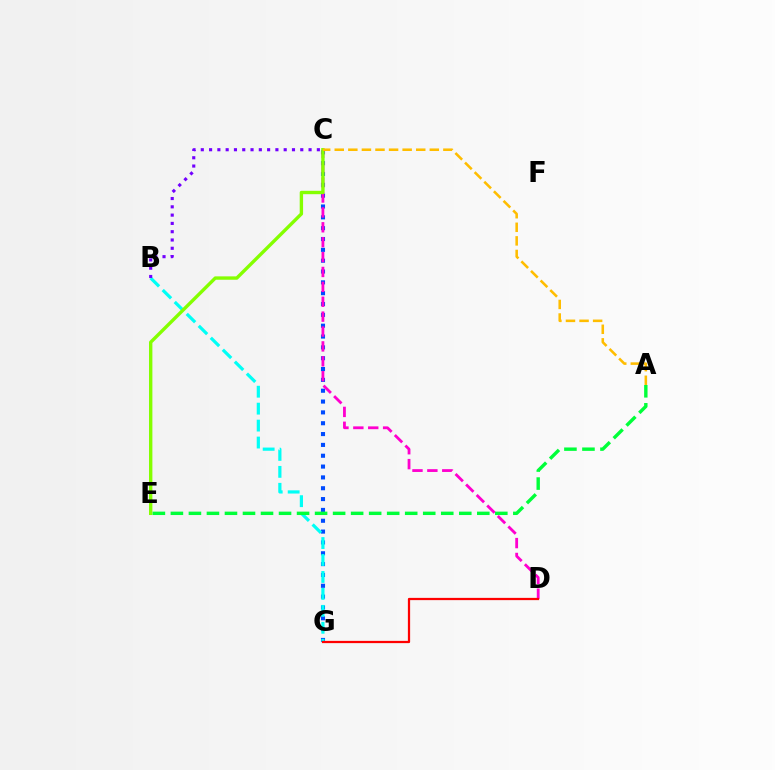{('C', 'G'): [{'color': '#004bff', 'line_style': 'dotted', 'thickness': 2.94}], ('C', 'D'): [{'color': '#ff00cf', 'line_style': 'dashed', 'thickness': 2.02}], ('B', 'G'): [{'color': '#00fff6', 'line_style': 'dashed', 'thickness': 2.3}], ('C', 'E'): [{'color': '#84ff00', 'line_style': 'solid', 'thickness': 2.43}], ('A', 'E'): [{'color': '#00ff39', 'line_style': 'dashed', 'thickness': 2.45}], ('D', 'G'): [{'color': '#ff0000', 'line_style': 'solid', 'thickness': 1.62}], ('B', 'C'): [{'color': '#7200ff', 'line_style': 'dotted', 'thickness': 2.25}], ('A', 'C'): [{'color': '#ffbd00', 'line_style': 'dashed', 'thickness': 1.84}]}